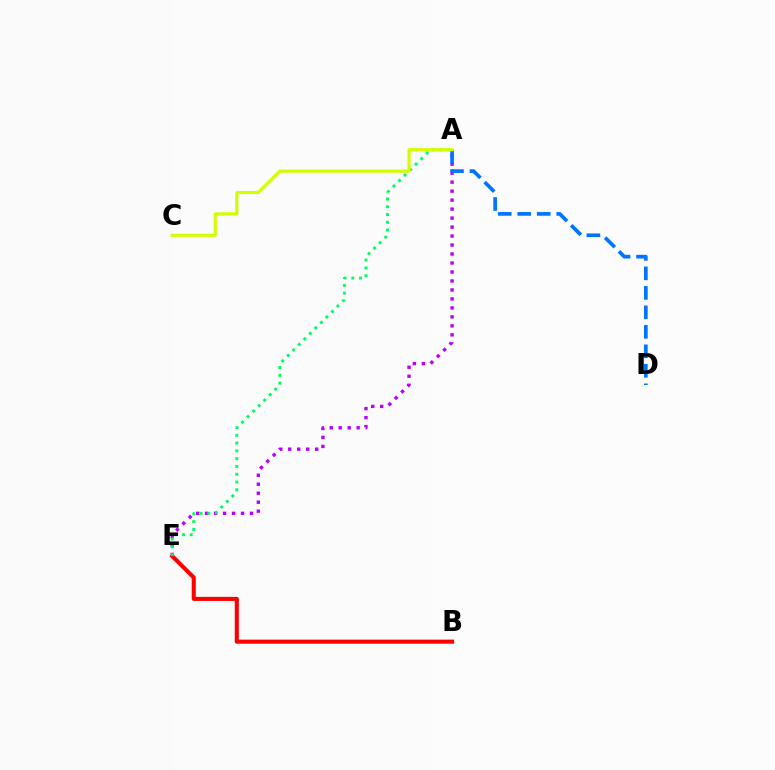{('A', 'E'): [{'color': '#b900ff', 'line_style': 'dotted', 'thickness': 2.44}, {'color': '#00ff5c', 'line_style': 'dotted', 'thickness': 2.12}], ('B', 'E'): [{'color': '#ff0000', 'line_style': 'solid', 'thickness': 2.94}], ('A', 'D'): [{'color': '#0074ff', 'line_style': 'dashed', 'thickness': 2.65}], ('A', 'C'): [{'color': '#d1ff00', 'line_style': 'solid', 'thickness': 2.29}]}